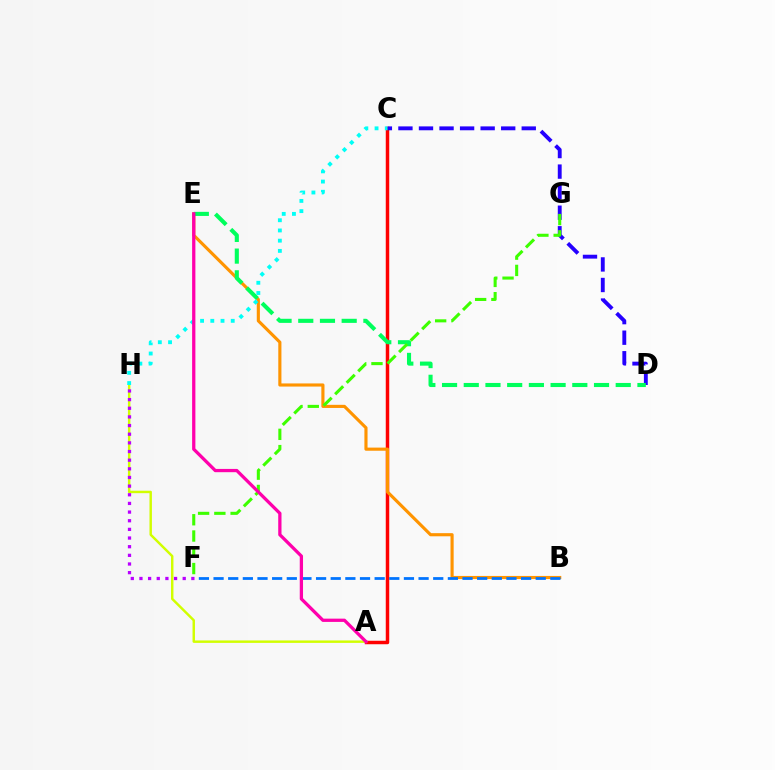{('A', 'C'): [{'color': '#ff0000', 'line_style': 'solid', 'thickness': 2.5}], ('C', 'D'): [{'color': '#2500ff', 'line_style': 'dashed', 'thickness': 2.79}], ('A', 'H'): [{'color': '#d1ff00', 'line_style': 'solid', 'thickness': 1.76}], ('B', 'E'): [{'color': '#ff9400', 'line_style': 'solid', 'thickness': 2.25}], ('F', 'H'): [{'color': '#b900ff', 'line_style': 'dotted', 'thickness': 2.35}], ('D', 'E'): [{'color': '#00ff5c', 'line_style': 'dashed', 'thickness': 2.95}], ('C', 'H'): [{'color': '#00fff6', 'line_style': 'dotted', 'thickness': 2.78}], ('F', 'G'): [{'color': '#3dff00', 'line_style': 'dashed', 'thickness': 2.21}], ('B', 'F'): [{'color': '#0074ff', 'line_style': 'dashed', 'thickness': 1.99}], ('A', 'E'): [{'color': '#ff00ac', 'line_style': 'solid', 'thickness': 2.35}]}